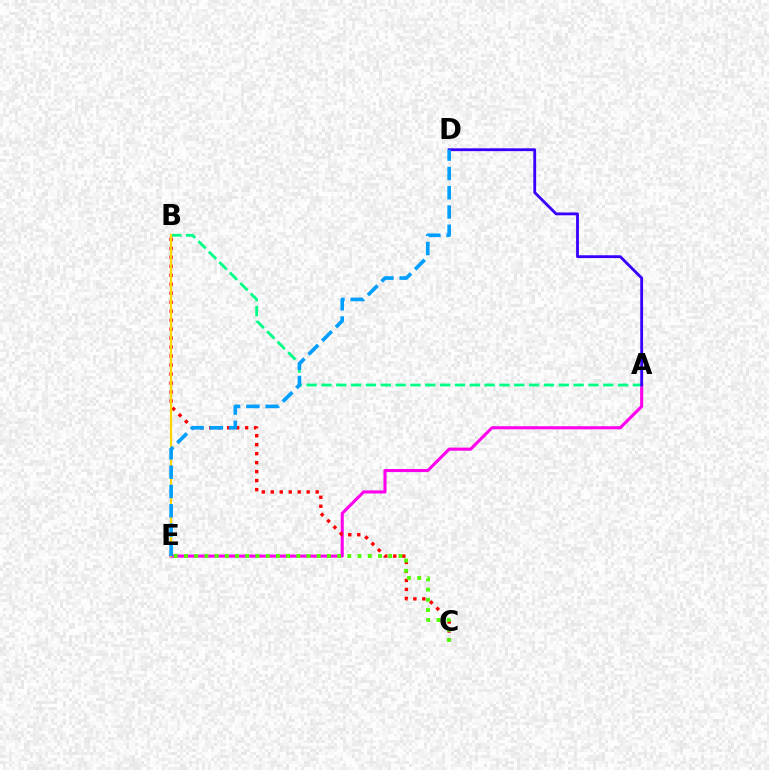{('A', 'E'): [{'color': '#ff00ed', 'line_style': 'solid', 'thickness': 2.23}], ('B', 'C'): [{'color': '#ff0000', 'line_style': 'dotted', 'thickness': 2.44}], ('A', 'B'): [{'color': '#00ff86', 'line_style': 'dashed', 'thickness': 2.01}], ('A', 'D'): [{'color': '#3700ff', 'line_style': 'solid', 'thickness': 2.03}], ('B', 'E'): [{'color': '#ffd500', 'line_style': 'solid', 'thickness': 1.57}], ('D', 'E'): [{'color': '#009eff', 'line_style': 'dashed', 'thickness': 2.62}], ('C', 'E'): [{'color': '#4fff00', 'line_style': 'dotted', 'thickness': 2.77}]}